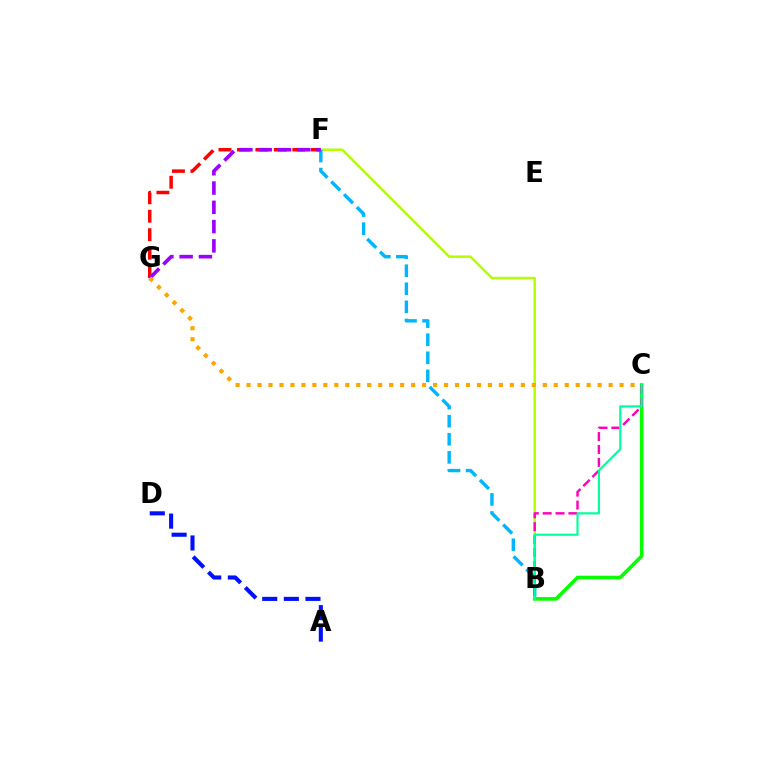{('F', 'G'): [{'color': '#ff0000', 'line_style': 'dashed', 'thickness': 2.51}, {'color': '#9b00ff', 'line_style': 'dashed', 'thickness': 2.62}], ('B', 'F'): [{'color': '#b3ff00', 'line_style': 'solid', 'thickness': 1.79}, {'color': '#00b5ff', 'line_style': 'dashed', 'thickness': 2.46}], ('B', 'C'): [{'color': '#08ff00', 'line_style': 'solid', 'thickness': 2.6}, {'color': '#ff00bd', 'line_style': 'dashed', 'thickness': 1.75}, {'color': '#00ff9d', 'line_style': 'solid', 'thickness': 1.56}], ('C', 'G'): [{'color': '#ffa500', 'line_style': 'dotted', 'thickness': 2.98}], ('A', 'D'): [{'color': '#0010ff', 'line_style': 'dashed', 'thickness': 2.94}]}